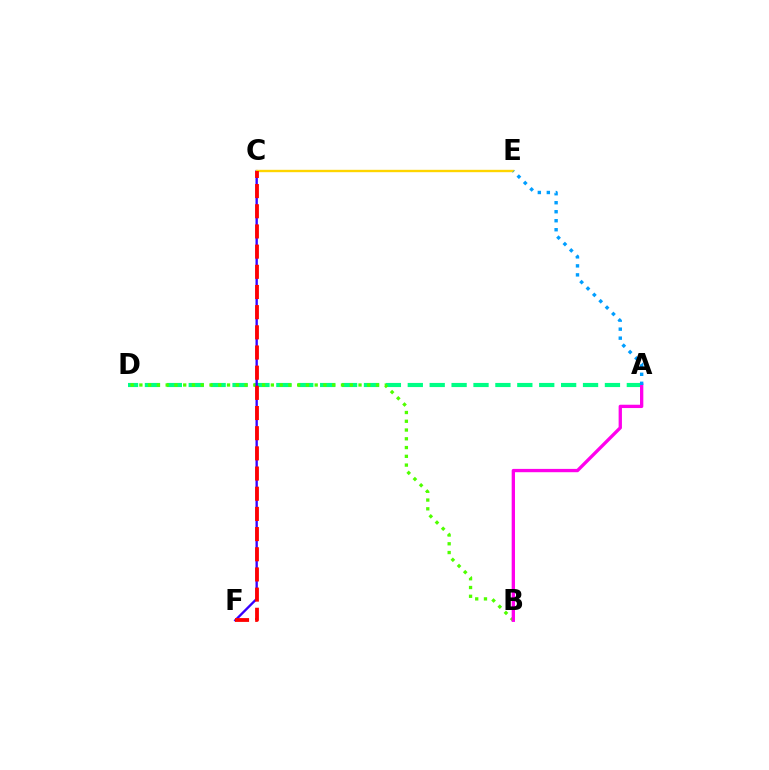{('A', 'D'): [{'color': '#00ff86', 'line_style': 'dashed', 'thickness': 2.98}], ('B', 'D'): [{'color': '#4fff00', 'line_style': 'dotted', 'thickness': 2.38}], ('C', 'F'): [{'color': '#3700ff', 'line_style': 'solid', 'thickness': 1.69}, {'color': '#ff0000', 'line_style': 'dashed', 'thickness': 2.74}], ('A', 'B'): [{'color': '#ff00ed', 'line_style': 'solid', 'thickness': 2.39}], ('C', 'E'): [{'color': '#ffd500', 'line_style': 'solid', 'thickness': 1.71}], ('A', 'E'): [{'color': '#009eff', 'line_style': 'dotted', 'thickness': 2.45}]}